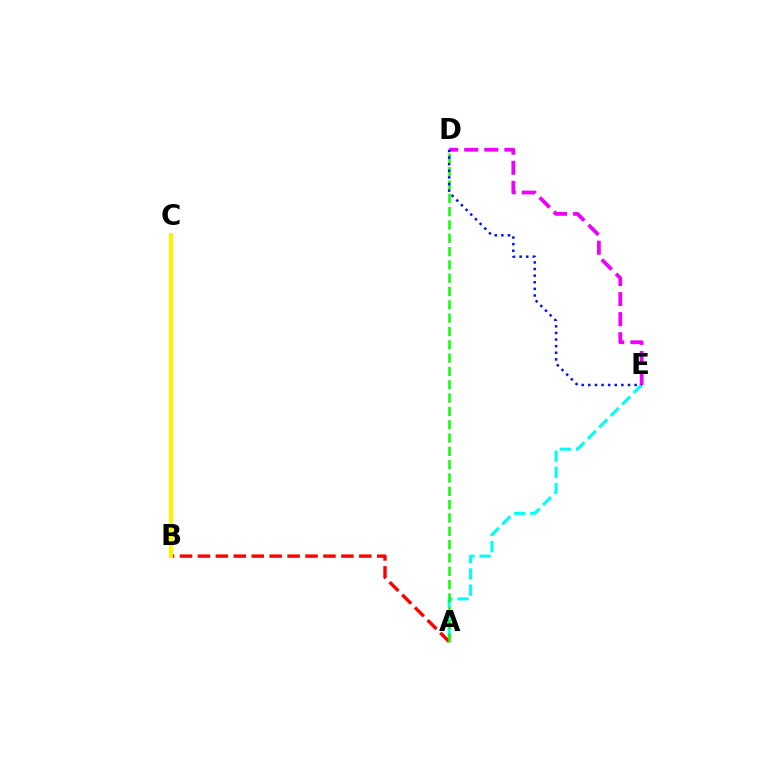{('A', 'E'): [{'color': '#00fff6', 'line_style': 'dashed', 'thickness': 2.2}], ('A', 'B'): [{'color': '#ff0000', 'line_style': 'dashed', 'thickness': 2.44}], ('B', 'C'): [{'color': '#fcf500', 'line_style': 'solid', 'thickness': 2.97}], ('A', 'D'): [{'color': '#08ff00', 'line_style': 'dashed', 'thickness': 1.81}], ('D', 'E'): [{'color': '#ee00ff', 'line_style': 'dashed', 'thickness': 2.73}, {'color': '#0010ff', 'line_style': 'dotted', 'thickness': 1.8}]}